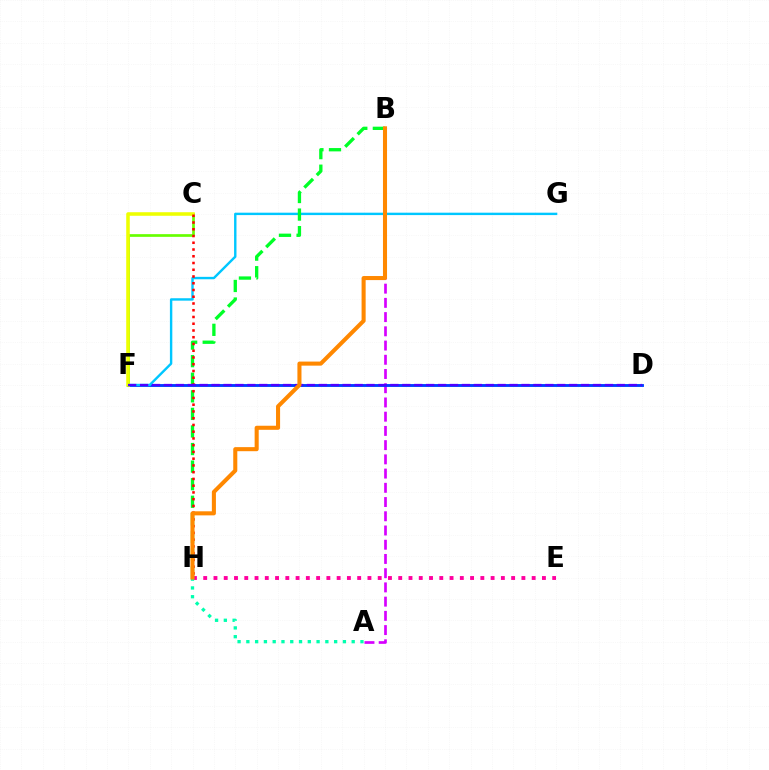{('C', 'F'): [{'color': '#66ff00', 'line_style': 'solid', 'thickness': 1.94}, {'color': '#eeff00', 'line_style': 'solid', 'thickness': 2.56}], ('A', 'B'): [{'color': '#d600ff', 'line_style': 'dashed', 'thickness': 1.93}], ('E', 'H'): [{'color': '#ff00a0', 'line_style': 'dotted', 'thickness': 2.79}], ('D', 'F'): [{'color': '#003fff', 'line_style': 'solid', 'thickness': 2.07}, {'color': '#4f00ff', 'line_style': 'dashed', 'thickness': 1.62}], ('F', 'G'): [{'color': '#00c7ff', 'line_style': 'solid', 'thickness': 1.73}], ('B', 'H'): [{'color': '#00ff27', 'line_style': 'dashed', 'thickness': 2.39}, {'color': '#ff8800', 'line_style': 'solid', 'thickness': 2.93}], ('A', 'H'): [{'color': '#00ffaf', 'line_style': 'dotted', 'thickness': 2.38}], ('C', 'H'): [{'color': '#ff0000', 'line_style': 'dotted', 'thickness': 1.83}]}